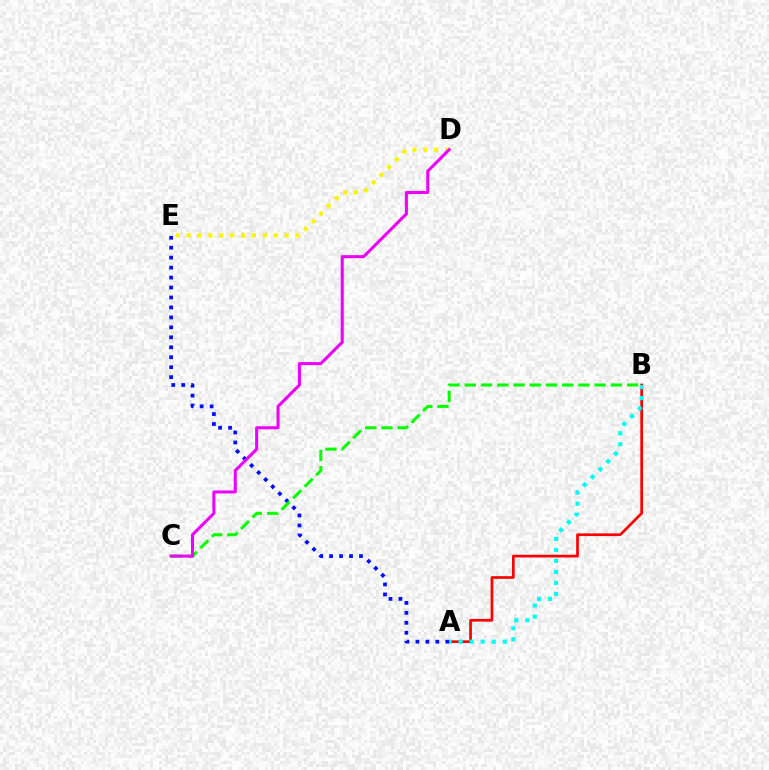{('A', 'B'): [{'color': '#ff0000', 'line_style': 'solid', 'thickness': 1.95}, {'color': '#00fff6', 'line_style': 'dotted', 'thickness': 2.99}], ('D', 'E'): [{'color': '#fcf500', 'line_style': 'dotted', 'thickness': 2.96}], ('A', 'E'): [{'color': '#0010ff', 'line_style': 'dotted', 'thickness': 2.71}], ('B', 'C'): [{'color': '#08ff00', 'line_style': 'dashed', 'thickness': 2.2}], ('C', 'D'): [{'color': '#ee00ff', 'line_style': 'solid', 'thickness': 2.2}]}